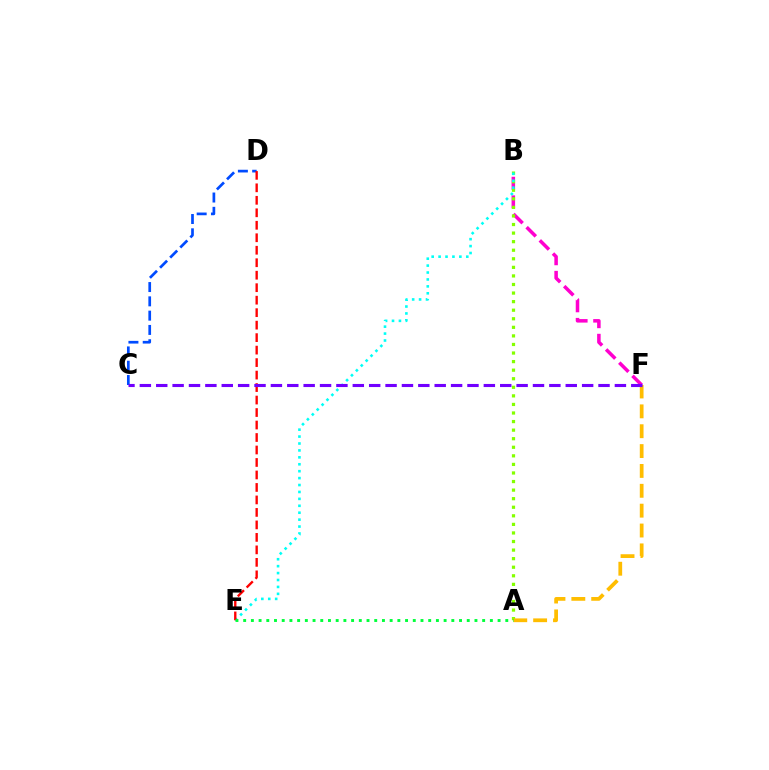{('C', 'D'): [{'color': '#004bff', 'line_style': 'dashed', 'thickness': 1.94}], ('B', 'F'): [{'color': '#ff00cf', 'line_style': 'dashed', 'thickness': 2.53}], ('A', 'B'): [{'color': '#84ff00', 'line_style': 'dotted', 'thickness': 2.33}], ('A', 'F'): [{'color': '#ffbd00', 'line_style': 'dashed', 'thickness': 2.7}], ('B', 'E'): [{'color': '#00fff6', 'line_style': 'dotted', 'thickness': 1.88}], ('D', 'E'): [{'color': '#ff0000', 'line_style': 'dashed', 'thickness': 1.7}], ('A', 'E'): [{'color': '#00ff39', 'line_style': 'dotted', 'thickness': 2.09}], ('C', 'F'): [{'color': '#7200ff', 'line_style': 'dashed', 'thickness': 2.23}]}